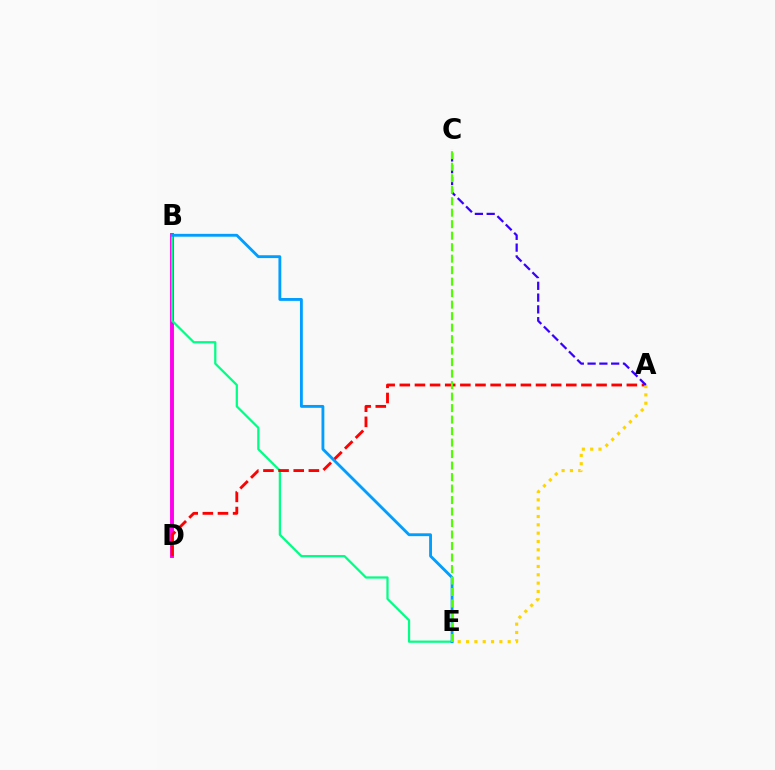{('B', 'D'): [{'color': '#ff00ed', 'line_style': 'solid', 'thickness': 2.81}], ('B', 'E'): [{'color': '#00ff86', 'line_style': 'solid', 'thickness': 1.61}, {'color': '#009eff', 'line_style': 'solid', 'thickness': 2.05}], ('A', 'D'): [{'color': '#ff0000', 'line_style': 'dashed', 'thickness': 2.06}], ('A', 'E'): [{'color': '#ffd500', 'line_style': 'dotted', 'thickness': 2.26}], ('A', 'C'): [{'color': '#3700ff', 'line_style': 'dashed', 'thickness': 1.6}], ('C', 'E'): [{'color': '#4fff00', 'line_style': 'dashed', 'thickness': 1.56}]}